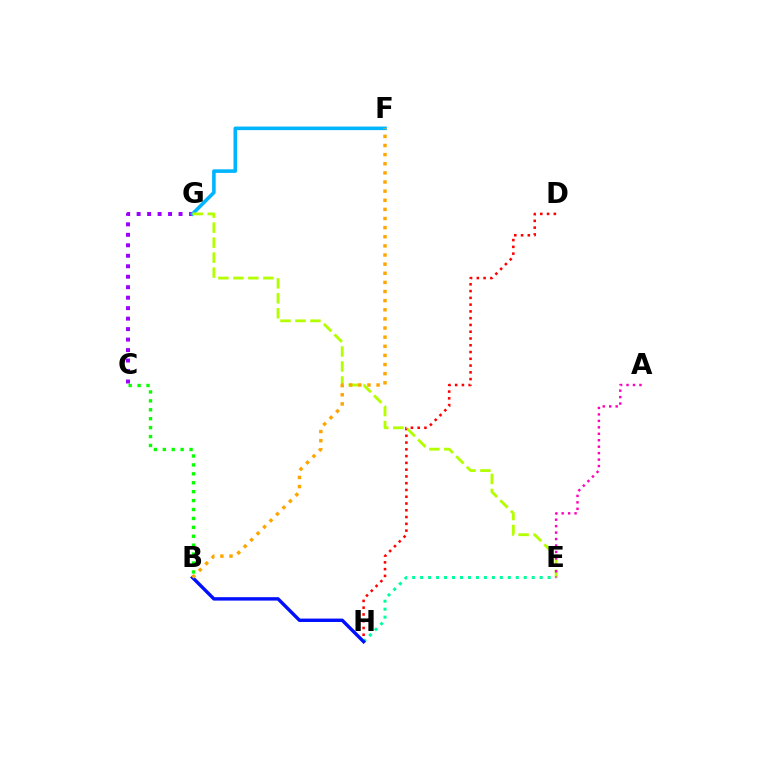{('C', 'G'): [{'color': '#9b00ff', 'line_style': 'dotted', 'thickness': 2.85}], ('D', 'H'): [{'color': '#ff0000', 'line_style': 'dotted', 'thickness': 1.84}], ('F', 'G'): [{'color': '#00b5ff', 'line_style': 'solid', 'thickness': 2.57}], ('E', 'G'): [{'color': '#b3ff00', 'line_style': 'dashed', 'thickness': 2.03}], ('B', 'C'): [{'color': '#08ff00', 'line_style': 'dotted', 'thickness': 2.42}], ('E', 'H'): [{'color': '#00ff9d', 'line_style': 'dotted', 'thickness': 2.17}], ('A', 'E'): [{'color': '#ff00bd', 'line_style': 'dotted', 'thickness': 1.75}], ('B', 'H'): [{'color': '#0010ff', 'line_style': 'solid', 'thickness': 2.45}], ('B', 'F'): [{'color': '#ffa500', 'line_style': 'dotted', 'thickness': 2.48}]}